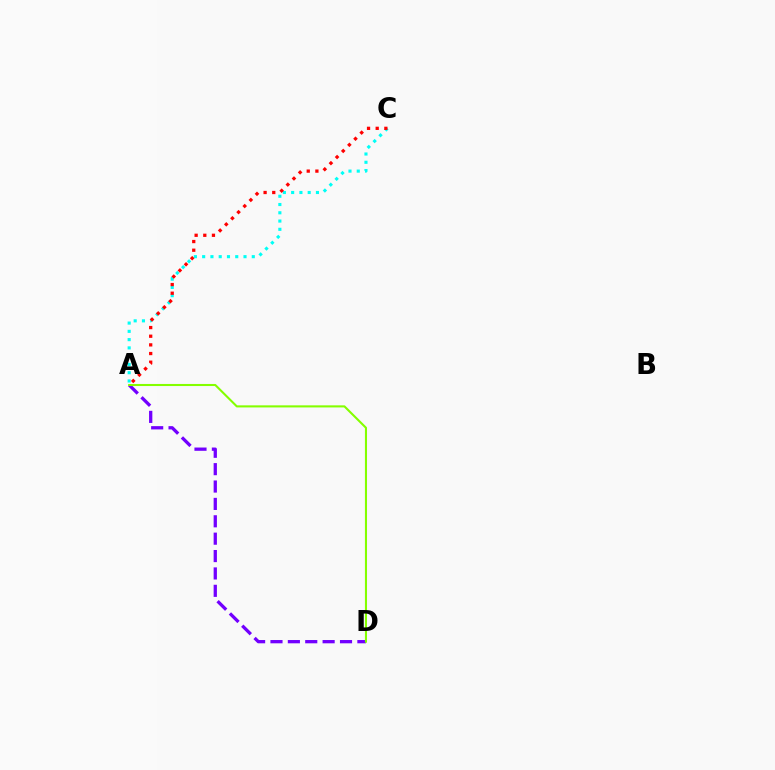{('A', 'C'): [{'color': '#00fff6', 'line_style': 'dotted', 'thickness': 2.25}, {'color': '#ff0000', 'line_style': 'dotted', 'thickness': 2.35}], ('A', 'D'): [{'color': '#7200ff', 'line_style': 'dashed', 'thickness': 2.36}, {'color': '#84ff00', 'line_style': 'solid', 'thickness': 1.5}]}